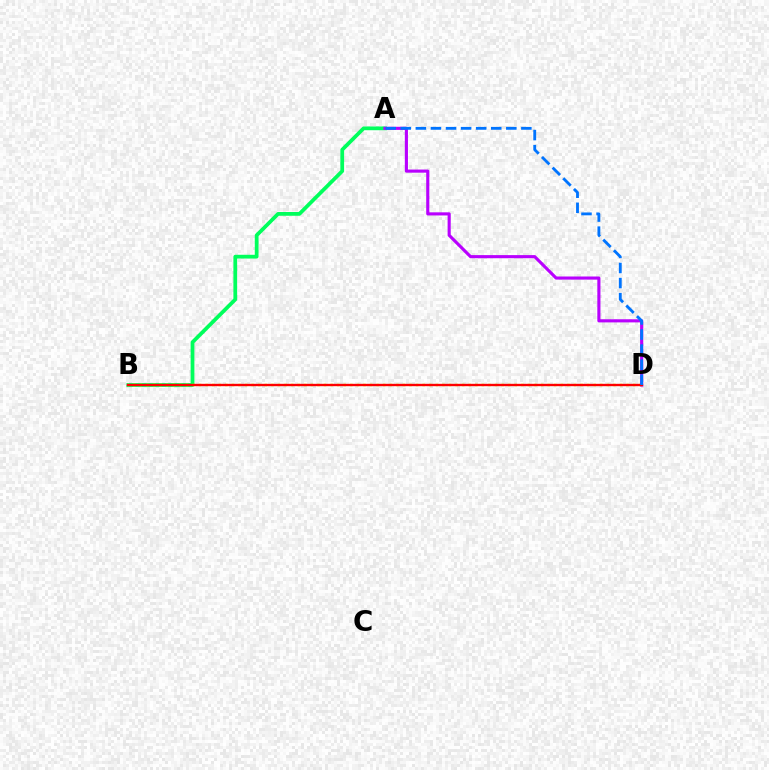{('A', 'B'): [{'color': '#00ff5c', 'line_style': 'solid', 'thickness': 2.71}], ('B', 'D'): [{'color': '#d1ff00', 'line_style': 'dotted', 'thickness': 1.79}, {'color': '#ff0000', 'line_style': 'solid', 'thickness': 1.7}], ('A', 'D'): [{'color': '#b900ff', 'line_style': 'solid', 'thickness': 2.25}, {'color': '#0074ff', 'line_style': 'dashed', 'thickness': 2.05}]}